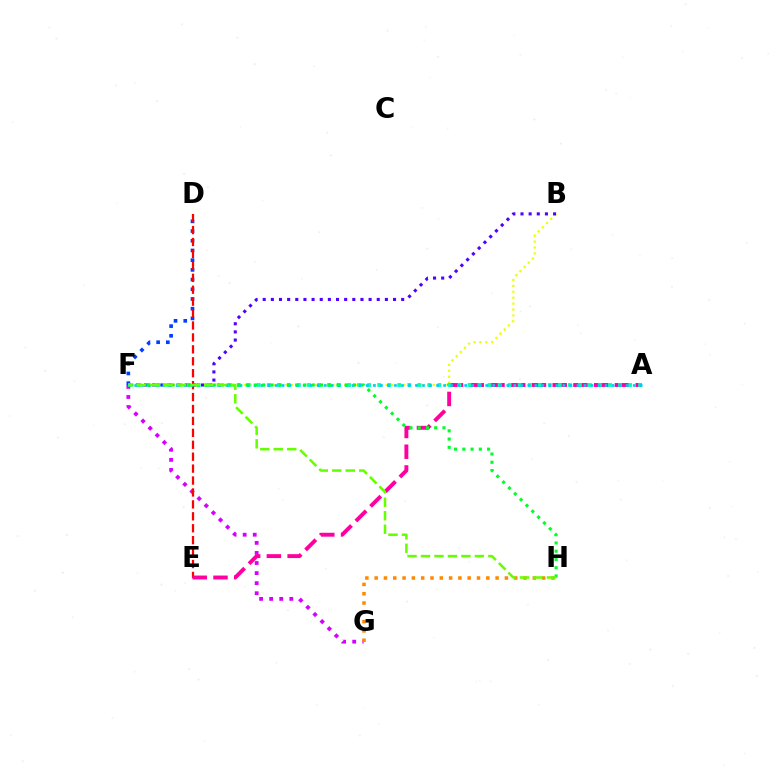{('D', 'F'): [{'color': '#003fff', 'line_style': 'dotted', 'thickness': 2.64}], ('F', 'G'): [{'color': '#d600ff', 'line_style': 'dotted', 'thickness': 2.74}], ('B', 'F'): [{'color': '#eeff00', 'line_style': 'dotted', 'thickness': 1.6}, {'color': '#4f00ff', 'line_style': 'dotted', 'thickness': 2.21}], ('D', 'E'): [{'color': '#ff0000', 'line_style': 'dashed', 'thickness': 1.62}], ('A', 'E'): [{'color': '#ff00a0', 'line_style': 'dashed', 'thickness': 2.82}], ('G', 'H'): [{'color': '#ff8800', 'line_style': 'dotted', 'thickness': 2.53}], ('A', 'F'): [{'color': '#00ffaf', 'line_style': 'dotted', 'thickness': 2.73}, {'color': '#00c7ff', 'line_style': 'dotted', 'thickness': 1.91}], ('F', 'H'): [{'color': '#00ff27', 'line_style': 'dotted', 'thickness': 2.24}, {'color': '#66ff00', 'line_style': 'dashed', 'thickness': 1.83}]}